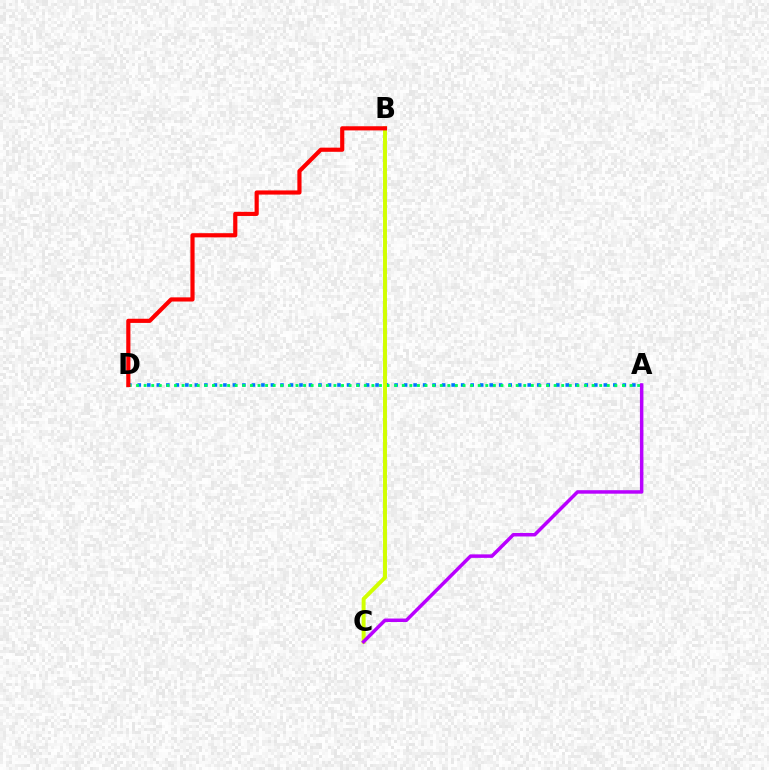{('A', 'D'): [{'color': '#0074ff', 'line_style': 'dotted', 'thickness': 2.58}, {'color': '#00ff5c', 'line_style': 'dotted', 'thickness': 2.06}], ('B', 'C'): [{'color': '#d1ff00', 'line_style': 'solid', 'thickness': 2.84}], ('B', 'D'): [{'color': '#ff0000', 'line_style': 'solid', 'thickness': 3.0}], ('A', 'C'): [{'color': '#b900ff', 'line_style': 'solid', 'thickness': 2.52}]}